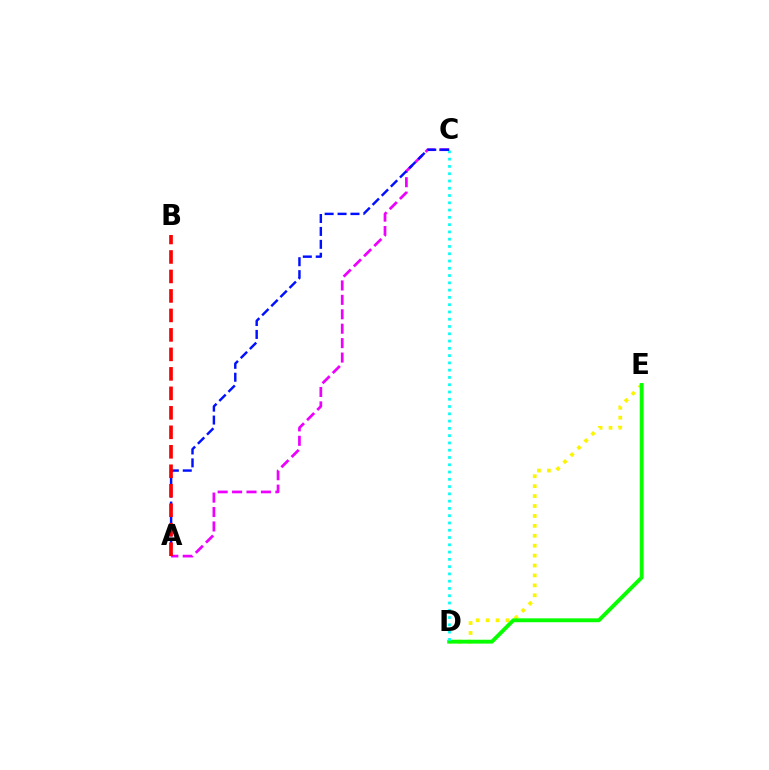{('D', 'E'): [{'color': '#fcf500', 'line_style': 'dotted', 'thickness': 2.7}, {'color': '#08ff00', 'line_style': 'solid', 'thickness': 2.79}], ('A', 'C'): [{'color': '#ee00ff', 'line_style': 'dashed', 'thickness': 1.96}, {'color': '#0010ff', 'line_style': 'dashed', 'thickness': 1.75}], ('C', 'D'): [{'color': '#00fff6', 'line_style': 'dotted', 'thickness': 1.98}], ('A', 'B'): [{'color': '#ff0000', 'line_style': 'dashed', 'thickness': 2.65}]}